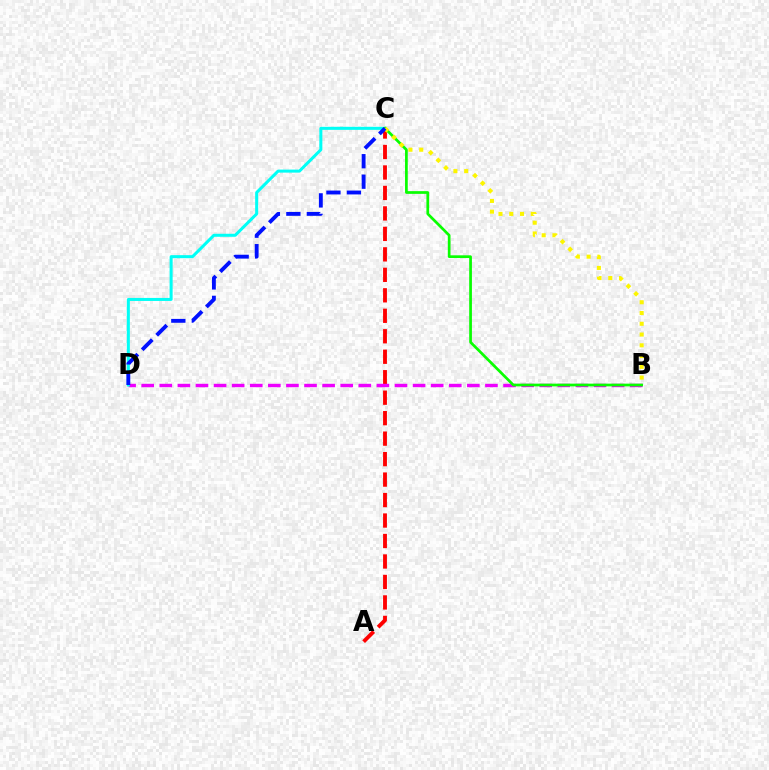{('A', 'C'): [{'color': '#ff0000', 'line_style': 'dashed', 'thickness': 2.78}], ('B', 'D'): [{'color': '#ee00ff', 'line_style': 'dashed', 'thickness': 2.46}], ('C', 'D'): [{'color': '#00fff6', 'line_style': 'solid', 'thickness': 2.18}, {'color': '#0010ff', 'line_style': 'dashed', 'thickness': 2.78}], ('B', 'C'): [{'color': '#08ff00', 'line_style': 'solid', 'thickness': 1.95}, {'color': '#fcf500', 'line_style': 'dotted', 'thickness': 2.92}]}